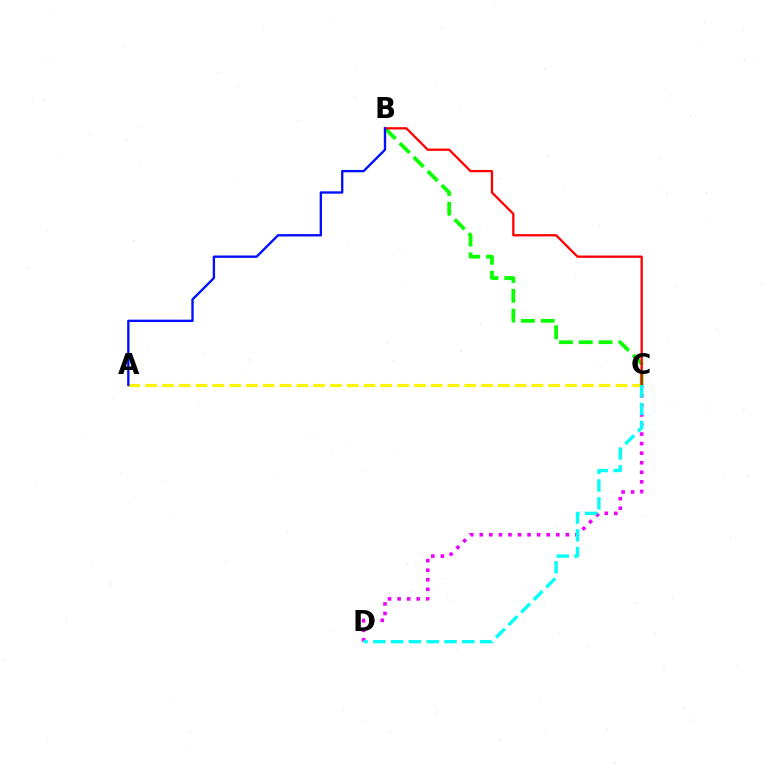{('C', 'D'): [{'color': '#ee00ff', 'line_style': 'dotted', 'thickness': 2.6}, {'color': '#00fff6', 'line_style': 'dashed', 'thickness': 2.42}], ('A', 'C'): [{'color': '#fcf500', 'line_style': 'dashed', 'thickness': 2.28}], ('B', 'C'): [{'color': '#08ff00', 'line_style': 'dashed', 'thickness': 2.69}, {'color': '#ff0000', 'line_style': 'solid', 'thickness': 1.65}], ('A', 'B'): [{'color': '#0010ff', 'line_style': 'solid', 'thickness': 1.69}]}